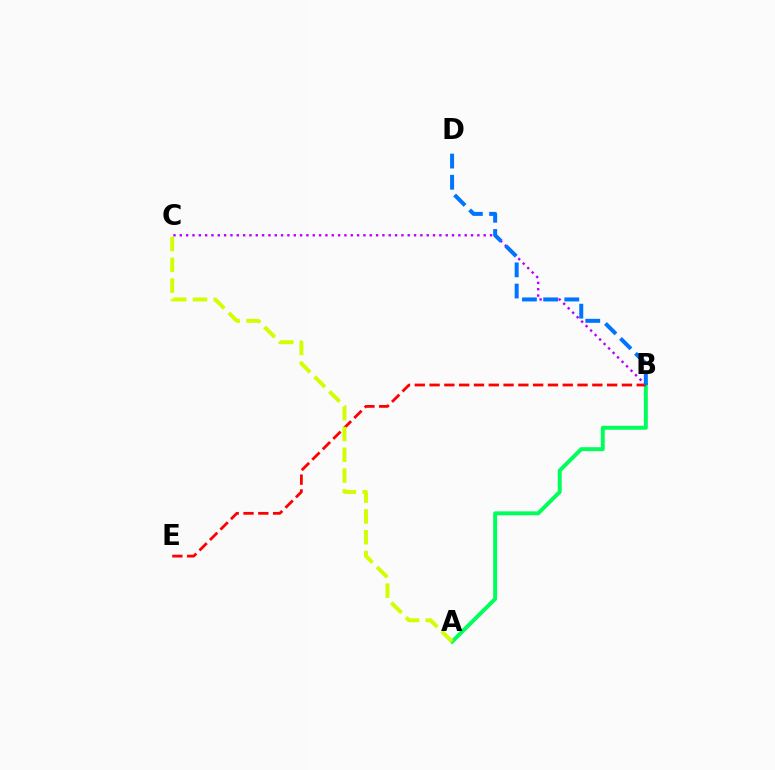{('A', 'B'): [{'color': '#00ff5c', 'line_style': 'solid', 'thickness': 2.85}], ('B', 'C'): [{'color': '#b900ff', 'line_style': 'dotted', 'thickness': 1.72}], ('B', 'E'): [{'color': '#ff0000', 'line_style': 'dashed', 'thickness': 2.01}], ('B', 'D'): [{'color': '#0074ff', 'line_style': 'dashed', 'thickness': 2.88}], ('A', 'C'): [{'color': '#d1ff00', 'line_style': 'dashed', 'thickness': 2.82}]}